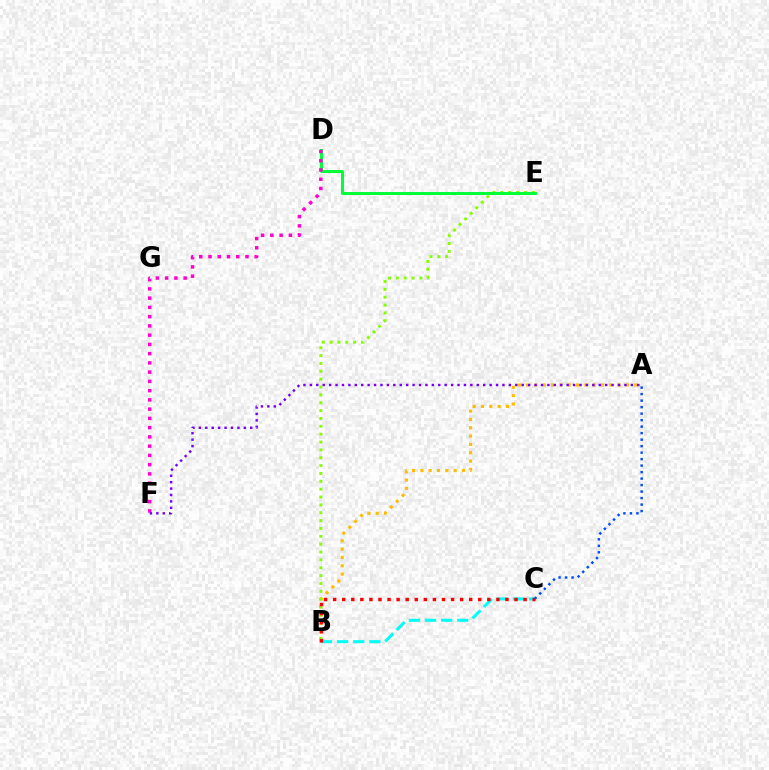{('A', 'B'): [{'color': '#ffbd00', 'line_style': 'dotted', 'thickness': 2.26}], ('B', 'E'): [{'color': '#84ff00', 'line_style': 'dotted', 'thickness': 2.14}], ('B', 'C'): [{'color': '#00fff6', 'line_style': 'dashed', 'thickness': 2.19}, {'color': '#ff0000', 'line_style': 'dotted', 'thickness': 2.46}], ('D', 'E'): [{'color': '#00ff39', 'line_style': 'solid', 'thickness': 2.15}], ('D', 'F'): [{'color': '#ff00cf', 'line_style': 'dotted', 'thickness': 2.51}], ('A', 'C'): [{'color': '#004bff', 'line_style': 'dotted', 'thickness': 1.77}], ('A', 'F'): [{'color': '#7200ff', 'line_style': 'dotted', 'thickness': 1.74}]}